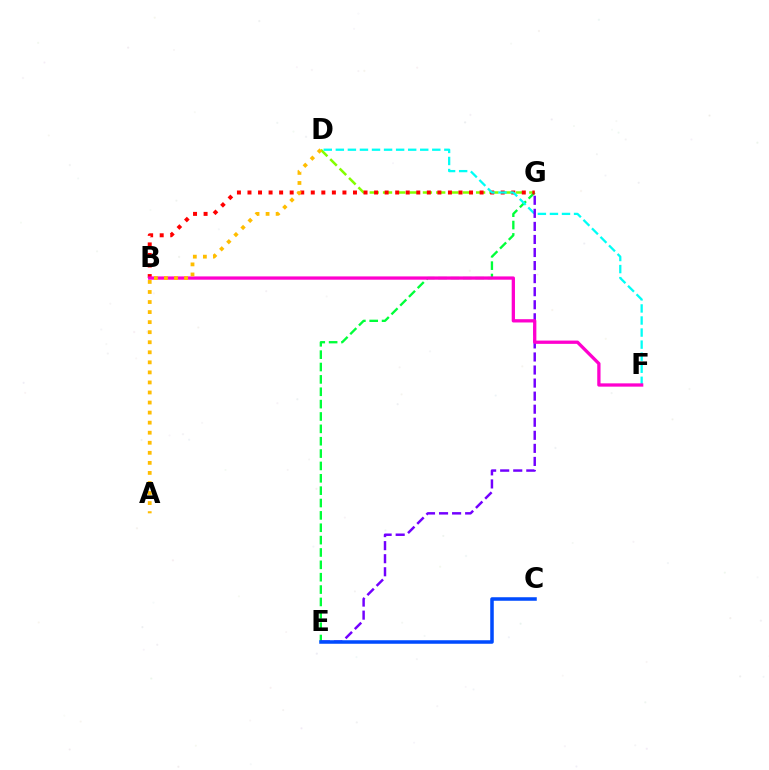{('D', 'G'): [{'color': '#84ff00', 'line_style': 'dashed', 'thickness': 1.81}], ('E', 'G'): [{'color': '#00ff39', 'line_style': 'dashed', 'thickness': 1.68}, {'color': '#7200ff', 'line_style': 'dashed', 'thickness': 1.77}], ('B', 'G'): [{'color': '#ff0000', 'line_style': 'dotted', 'thickness': 2.87}], ('D', 'F'): [{'color': '#00fff6', 'line_style': 'dashed', 'thickness': 1.64}], ('C', 'E'): [{'color': '#004bff', 'line_style': 'solid', 'thickness': 2.54}], ('B', 'F'): [{'color': '#ff00cf', 'line_style': 'solid', 'thickness': 2.37}], ('A', 'D'): [{'color': '#ffbd00', 'line_style': 'dotted', 'thickness': 2.73}]}